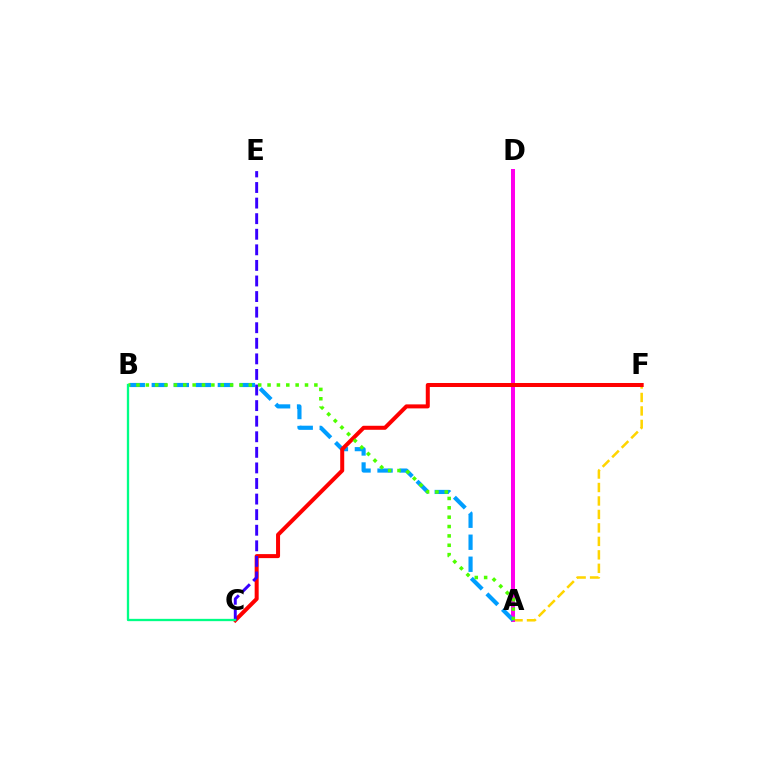{('A', 'F'): [{'color': '#ffd500', 'line_style': 'dashed', 'thickness': 1.83}], ('A', 'D'): [{'color': '#ff00ed', 'line_style': 'solid', 'thickness': 2.88}], ('A', 'B'): [{'color': '#009eff', 'line_style': 'dashed', 'thickness': 2.99}, {'color': '#4fff00', 'line_style': 'dotted', 'thickness': 2.54}], ('C', 'F'): [{'color': '#ff0000', 'line_style': 'solid', 'thickness': 2.89}], ('C', 'E'): [{'color': '#3700ff', 'line_style': 'dashed', 'thickness': 2.12}], ('B', 'C'): [{'color': '#00ff86', 'line_style': 'solid', 'thickness': 1.66}]}